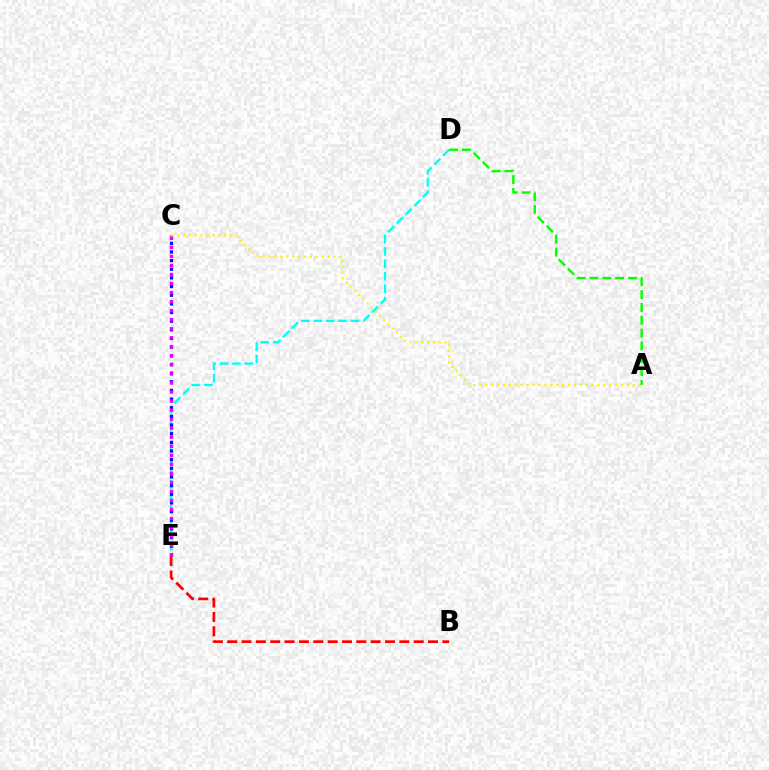{('D', 'E'): [{'color': '#00fff6', 'line_style': 'dashed', 'thickness': 1.68}], ('C', 'E'): [{'color': '#0010ff', 'line_style': 'dotted', 'thickness': 2.35}, {'color': '#ee00ff', 'line_style': 'dotted', 'thickness': 2.46}], ('A', 'C'): [{'color': '#fcf500', 'line_style': 'dotted', 'thickness': 1.6}], ('A', 'D'): [{'color': '#08ff00', 'line_style': 'dashed', 'thickness': 1.74}], ('B', 'E'): [{'color': '#ff0000', 'line_style': 'dashed', 'thickness': 1.95}]}